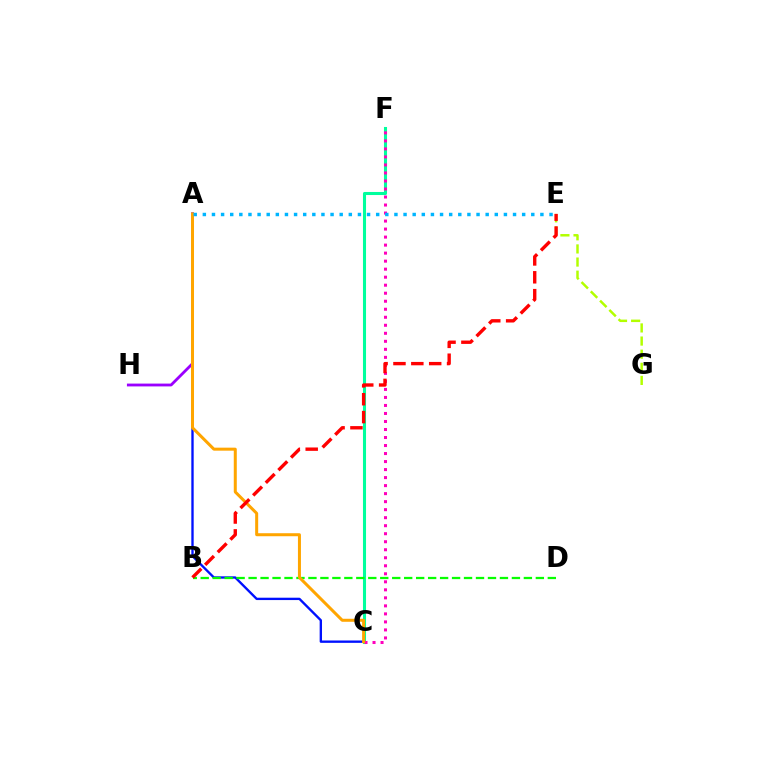{('A', 'C'): [{'color': '#0010ff', 'line_style': 'solid', 'thickness': 1.69}, {'color': '#ffa500', 'line_style': 'solid', 'thickness': 2.17}], ('A', 'H'): [{'color': '#9b00ff', 'line_style': 'solid', 'thickness': 2.03}], ('C', 'F'): [{'color': '#00ff9d', 'line_style': 'solid', 'thickness': 2.21}, {'color': '#ff00bd', 'line_style': 'dotted', 'thickness': 2.18}], ('E', 'G'): [{'color': '#b3ff00', 'line_style': 'dashed', 'thickness': 1.78}], ('B', 'D'): [{'color': '#08ff00', 'line_style': 'dashed', 'thickness': 1.63}], ('A', 'E'): [{'color': '#00b5ff', 'line_style': 'dotted', 'thickness': 2.48}], ('B', 'E'): [{'color': '#ff0000', 'line_style': 'dashed', 'thickness': 2.43}]}